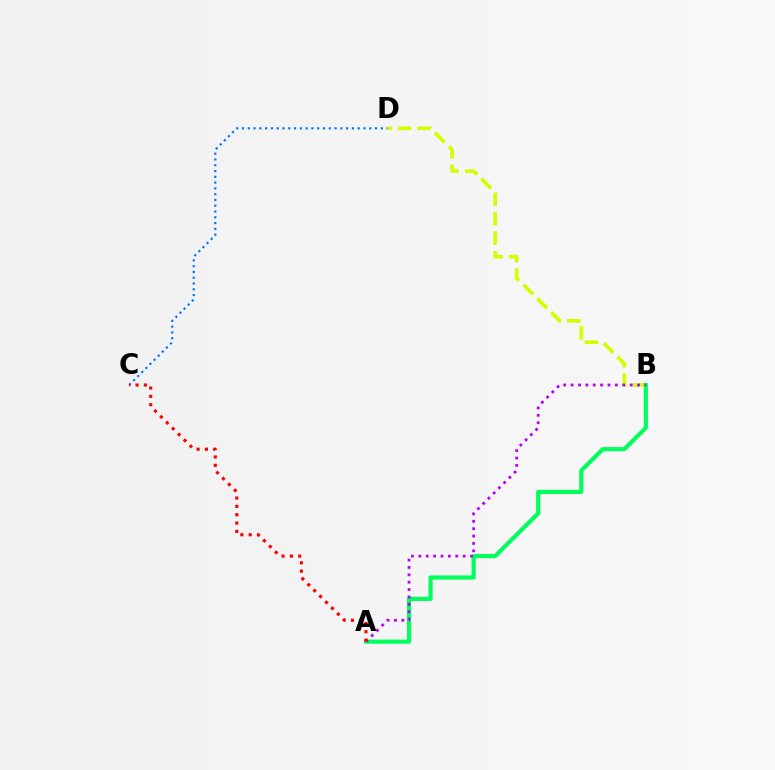{('B', 'D'): [{'color': '#d1ff00', 'line_style': 'dashed', 'thickness': 2.64}], ('A', 'B'): [{'color': '#00ff5c', 'line_style': 'solid', 'thickness': 3.0}, {'color': '#b900ff', 'line_style': 'dotted', 'thickness': 2.01}], ('C', 'D'): [{'color': '#0074ff', 'line_style': 'dotted', 'thickness': 1.57}], ('A', 'C'): [{'color': '#ff0000', 'line_style': 'dotted', 'thickness': 2.27}]}